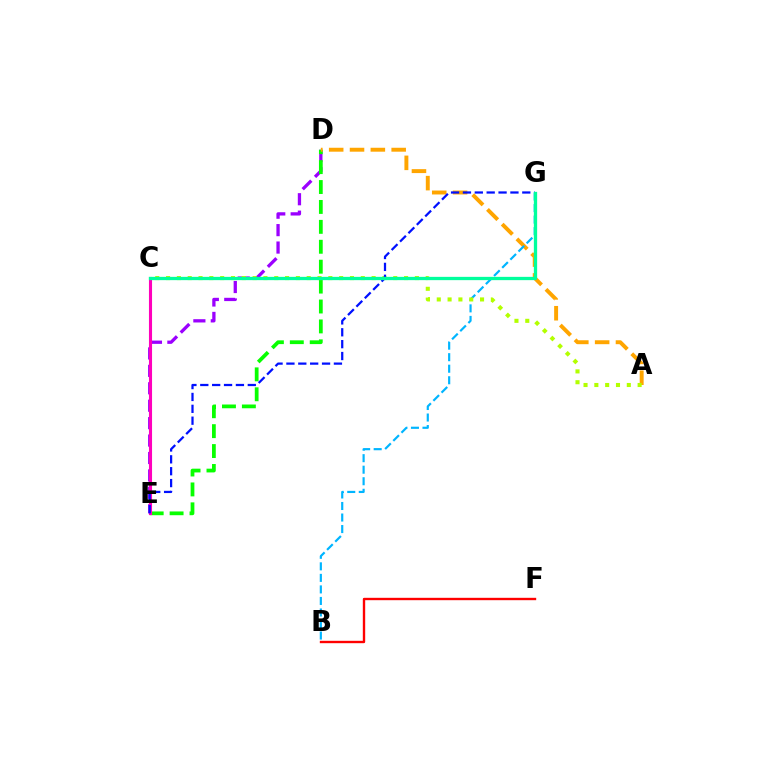{('D', 'E'): [{'color': '#9b00ff', 'line_style': 'dashed', 'thickness': 2.37}, {'color': '#08ff00', 'line_style': 'dashed', 'thickness': 2.71}], ('A', 'D'): [{'color': '#ffa500', 'line_style': 'dashed', 'thickness': 2.83}], ('B', 'G'): [{'color': '#00b5ff', 'line_style': 'dashed', 'thickness': 1.57}], ('C', 'E'): [{'color': '#ff00bd', 'line_style': 'solid', 'thickness': 2.23}], ('A', 'C'): [{'color': '#b3ff00', 'line_style': 'dotted', 'thickness': 2.94}], ('E', 'G'): [{'color': '#0010ff', 'line_style': 'dashed', 'thickness': 1.61}], ('B', 'F'): [{'color': '#ff0000', 'line_style': 'solid', 'thickness': 1.71}], ('C', 'G'): [{'color': '#00ff9d', 'line_style': 'solid', 'thickness': 2.37}]}